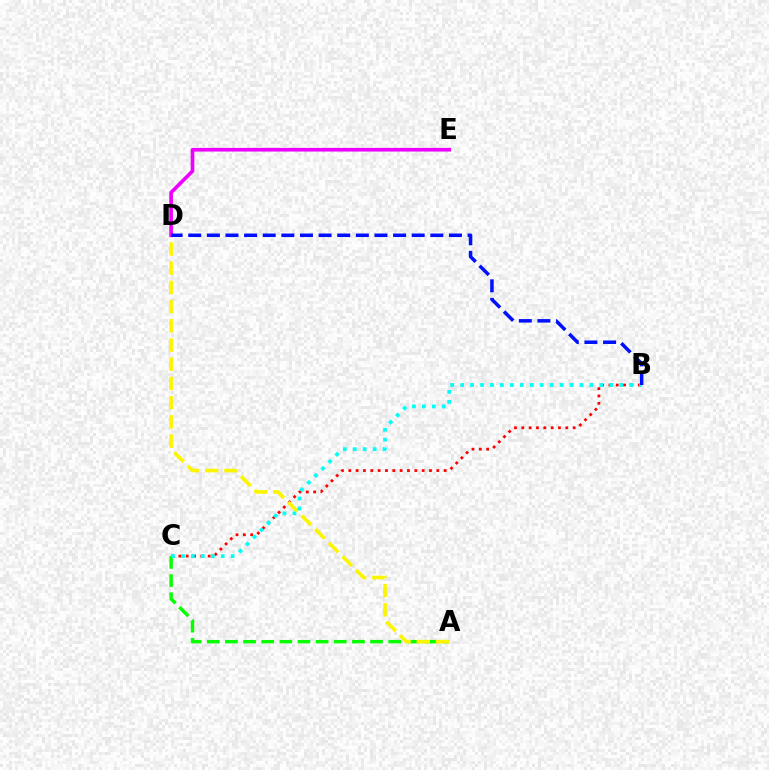{('A', 'C'): [{'color': '#08ff00', 'line_style': 'dashed', 'thickness': 2.46}], ('B', 'C'): [{'color': '#ff0000', 'line_style': 'dotted', 'thickness': 1.99}, {'color': '#00fff6', 'line_style': 'dotted', 'thickness': 2.7}], ('A', 'D'): [{'color': '#fcf500', 'line_style': 'dashed', 'thickness': 2.61}], ('D', 'E'): [{'color': '#ee00ff', 'line_style': 'solid', 'thickness': 2.63}], ('B', 'D'): [{'color': '#0010ff', 'line_style': 'dashed', 'thickness': 2.53}]}